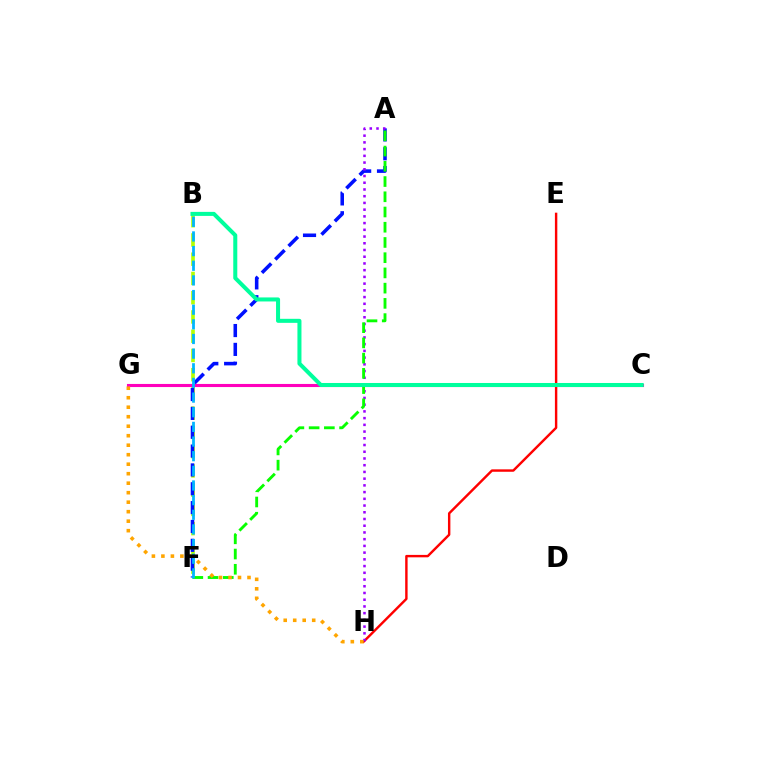{('E', 'H'): [{'color': '#ff0000', 'line_style': 'solid', 'thickness': 1.74}], ('B', 'F'): [{'color': '#b3ff00', 'line_style': 'dashed', 'thickness': 2.61}, {'color': '#00b5ff', 'line_style': 'dashed', 'thickness': 1.99}], ('C', 'G'): [{'color': '#ff00bd', 'line_style': 'solid', 'thickness': 2.23}], ('A', 'F'): [{'color': '#0010ff', 'line_style': 'dashed', 'thickness': 2.56}, {'color': '#08ff00', 'line_style': 'dashed', 'thickness': 2.07}], ('A', 'H'): [{'color': '#9b00ff', 'line_style': 'dotted', 'thickness': 1.83}], ('G', 'H'): [{'color': '#ffa500', 'line_style': 'dotted', 'thickness': 2.58}], ('B', 'C'): [{'color': '#00ff9d', 'line_style': 'solid', 'thickness': 2.9}]}